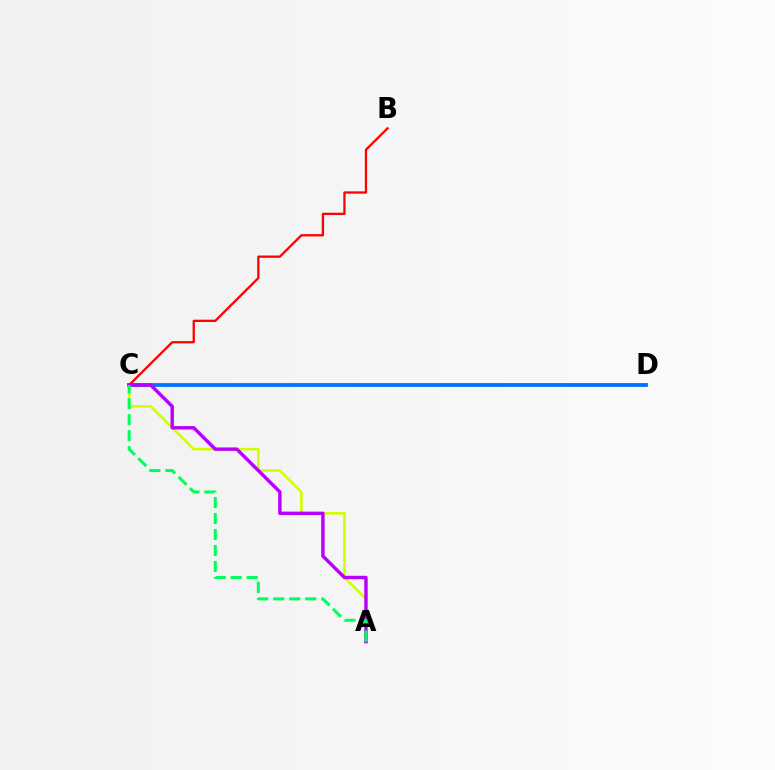{('C', 'D'): [{'color': '#0074ff', 'line_style': 'solid', 'thickness': 2.75}], ('A', 'C'): [{'color': '#d1ff00', 'line_style': 'solid', 'thickness': 1.89}, {'color': '#b900ff', 'line_style': 'solid', 'thickness': 2.47}, {'color': '#00ff5c', 'line_style': 'dashed', 'thickness': 2.17}], ('B', 'C'): [{'color': '#ff0000', 'line_style': 'solid', 'thickness': 1.65}]}